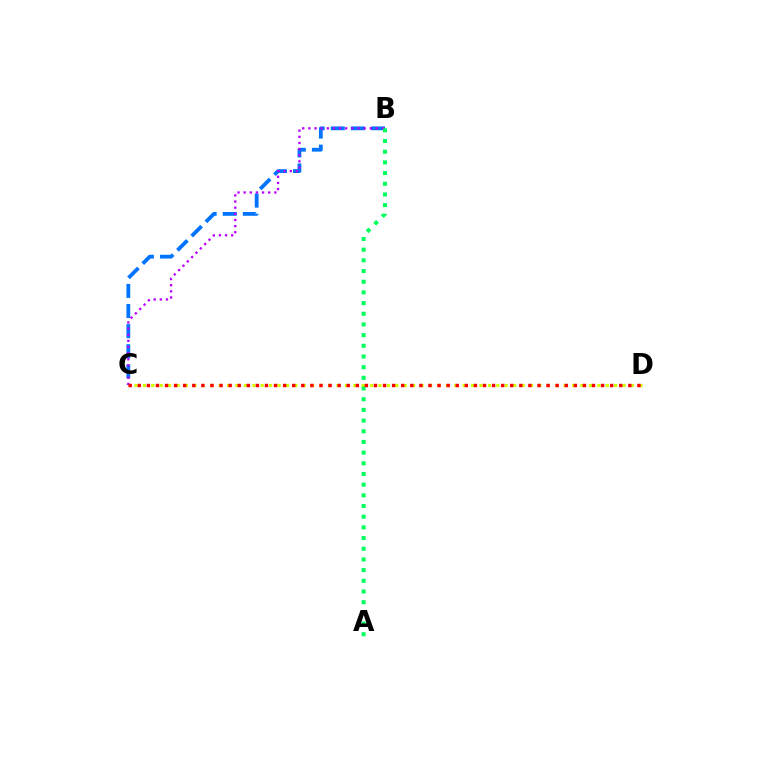{('B', 'C'): [{'color': '#0074ff', 'line_style': 'dashed', 'thickness': 2.73}, {'color': '#b900ff', 'line_style': 'dotted', 'thickness': 1.67}], ('C', 'D'): [{'color': '#d1ff00', 'line_style': 'dotted', 'thickness': 2.29}, {'color': '#ff0000', 'line_style': 'dotted', 'thickness': 2.47}], ('A', 'B'): [{'color': '#00ff5c', 'line_style': 'dotted', 'thickness': 2.9}]}